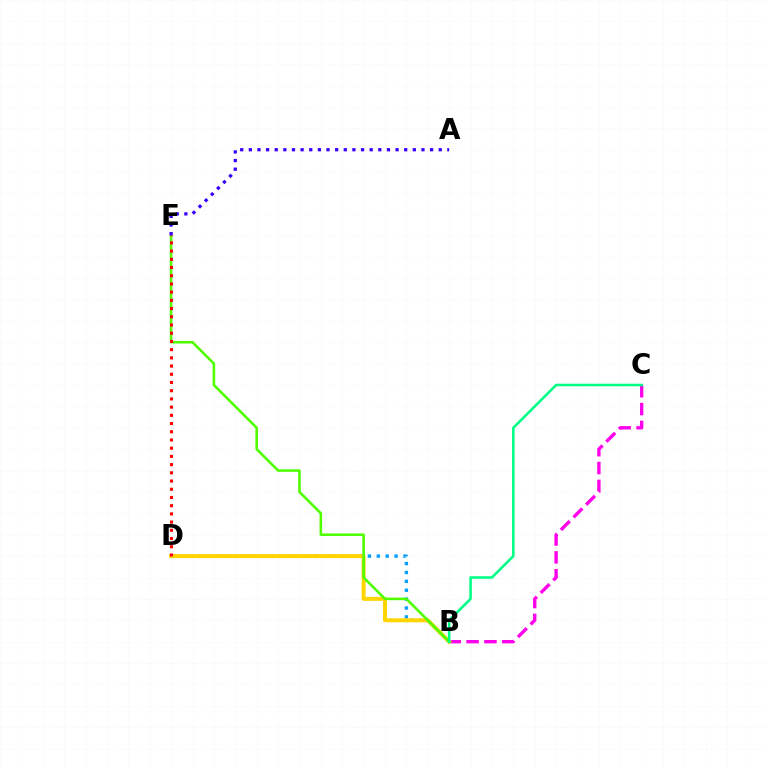{('B', 'C'): [{'color': '#ff00ed', 'line_style': 'dashed', 'thickness': 2.42}, {'color': '#00ff86', 'line_style': 'solid', 'thickness': 1.85}], ('B', 'D'): [{'color': '#009eff', 'line_style': 'dotted', 'thickness': 2.41}, {'color': '#ffd500', 'line_style': 'solid', 'thickness': 2.88}], ('B', 'E'): [{'color': '#4fff00', 'line_style': 'solid', 'thickness': 1.86}], ('D', 'E'): [{'color': '#ff0000', 'line_style': 'dotted', 'thickness': 2.23}], ('A', 'E'): [{'color': '#3700ff', 'line_style': 'dotted', 'thickness': 2.35}]}